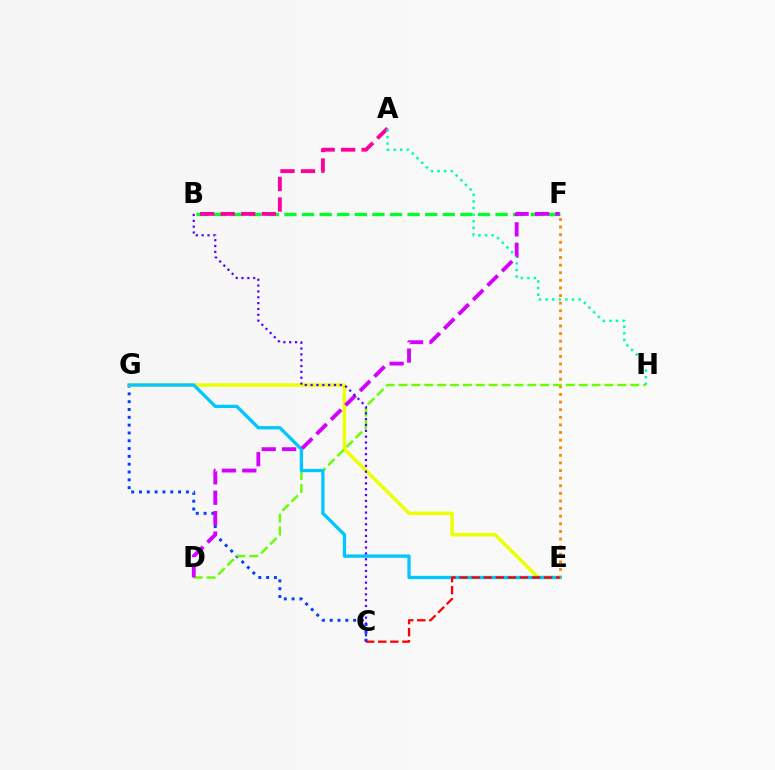{('C', 'G'): [{'color': '#003fff', 'line_style': 'dotted', 'thickness': 2.12}], ('E', 'G'): [{'color': '#eeff00', 'line_style': 'solid', 'thickness': 2.5}, {'color': '#00c7ff', 'line_style': 'solid', 'thickness': 2.37}], ('B', 'F'): [{'color': '#00ff27', 'line_style': 'dashed', 'thickness': 2.39}], ('E', 'F'): [{'color': '#ff8800', 'line_style': 'dotted', 'thickness': 2.07}], ('A', 'B'): [{'color': '#ff00a0', 'line_style': 'dashed', 'thickness': 2.79}], ('A', 'H'): [{'color': '#00ffaf', 'line_style': 'dotted', 'thickness': 1.79}], ('D', 'H'): [{'color': '#66ff00', 'line_style': 'dashed', 'thickness': 1.75}], ('C', 'E'): [{'color': '#ff0000', 'line_style': 'dashed', 'thickness': 1.64}], ('D', 'F'): [{'color': '#d600ff', 'line_style': 'dashed', 'thickness': 2.77}], ('B', 'C'): [{'color': '#4f00ff', 'line_style': 'dotted', 'thickness': 1.59}]}